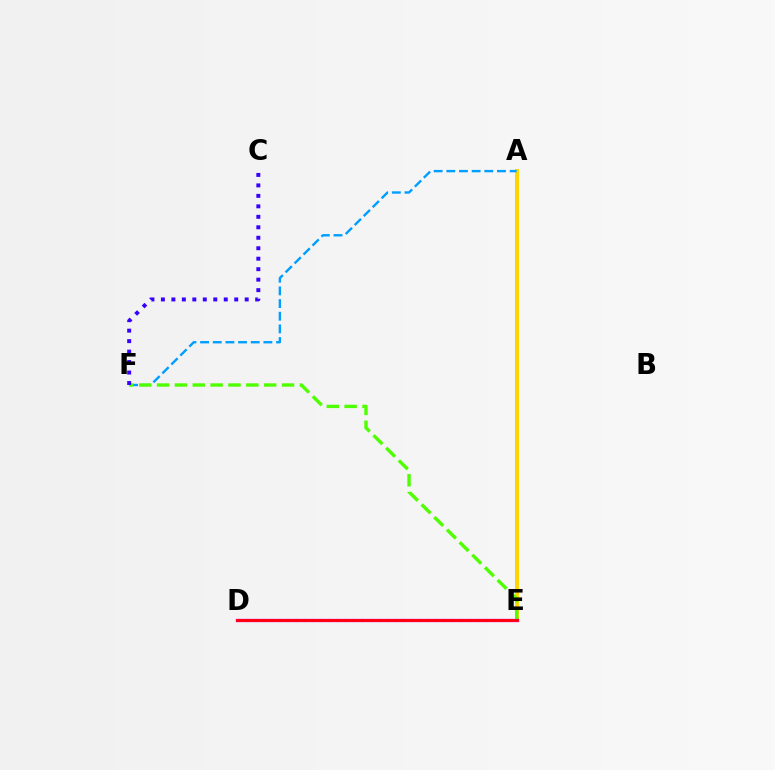{('A', 'E'): [{'color': '#ffd500', 'line_style': 'solid', 'thickness': 2.88}], ('A', 'F'): [{'color': '#009eff', 'line_style': 'dashed', 'thickness': 1.72}], ('D', 'E'): [{'color': '#00ff86', 'line_style': 'dotted', 'thickness': 2.24}, {'color': '#ff00ed', 'line_style': 'solid', 'thickness': 2.39}, {'color': '#ff0000', 'line_style': 'solid', 'thickness': 1.97}], ('E', 'F'): [{'color': '#4fff00', 'line_style': 'dashed', 'thickness': 2.43}], ('C', 'F'): [{'color': '#3700ff', 'line_style': 'dotted', 'thickness': 2.85}]}